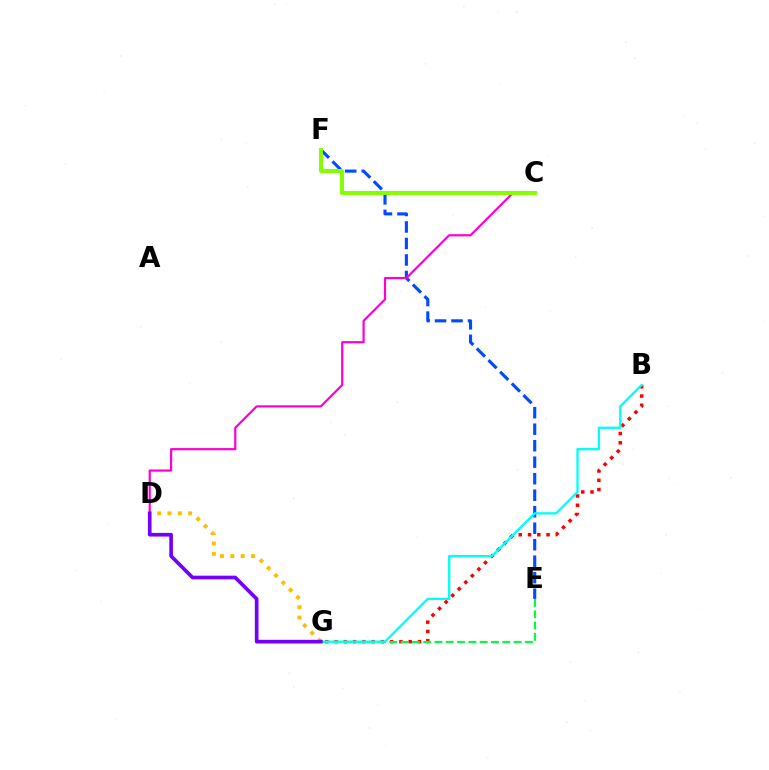{('B', 'G'): [{'color': '#ff0000', 'line_style': 'dotted', 'thickness': 2.52}, {'color': '#00fff6', 'line_style': 'solid', 'thickness': 1.66}], ('D', 'G'): [{'color': '#ffbd00', 'line_style': 'dotted', 'thickness': 2.81}, {'color': '#7200ff', 'line_style': 'solid', 'thickness': 2.64}], ('E', 'F'): [{'color': '#004bff', 'line_style': 'dashed', 'thickness': 2.24}], ('C', 'D'): [{'color': '#ff00cf', 'line_style': 'solid', 'thickness': 1.58}], ('E', 'G'): [{'color': '#00ff39', 'line_style': 'dashed', 'thickness': 1.54}], ('C', 'F'): [{'color': '#84ff00', 'line_style': 'solid', 'thickness': 2.84}]}